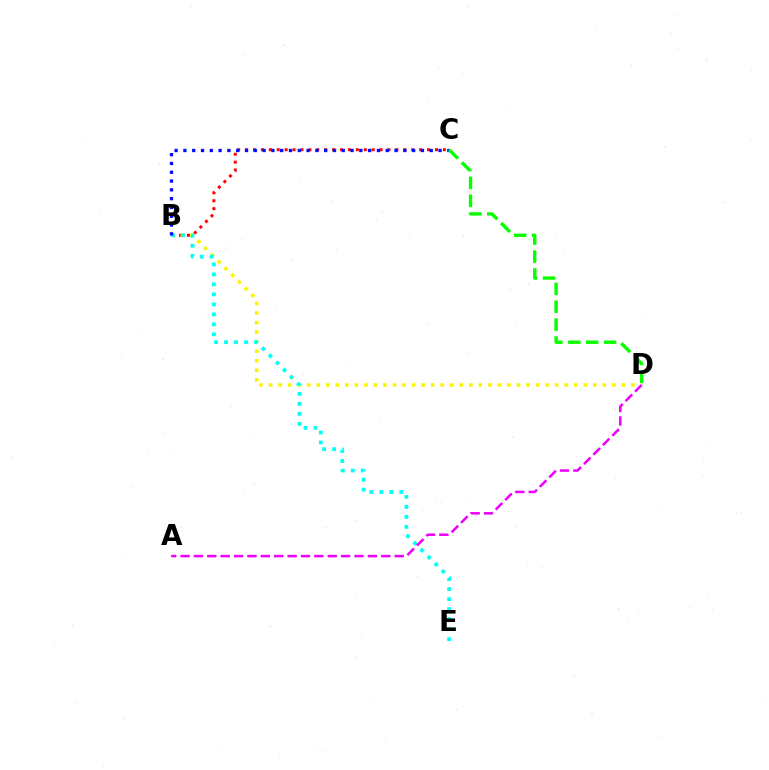{('B', 'C'): [{'color': '#ff0000', 'line_style': 'dotted', 'thickness': 2.15}, {'color': '#0010ff', 'line_style': 'dotted', 'thickness': 2.39}], ('B', 'D'): [{'color': '#fcf500', 'line_style': 'dotted', 'thickness': 2.59}], ('B', 'E'): [{'color': '#00fff6', 'line_style': 'dotted', 'thickness': 2.72}], ('A', 'D'): [{'color': '#ee00ff', 'line_style': 'dashed', 'thickness': 1.82}], ('C', 'D'): [{'color': '#08ff00', 'line_style': 'dashed', 'thickness': 2.43}]}